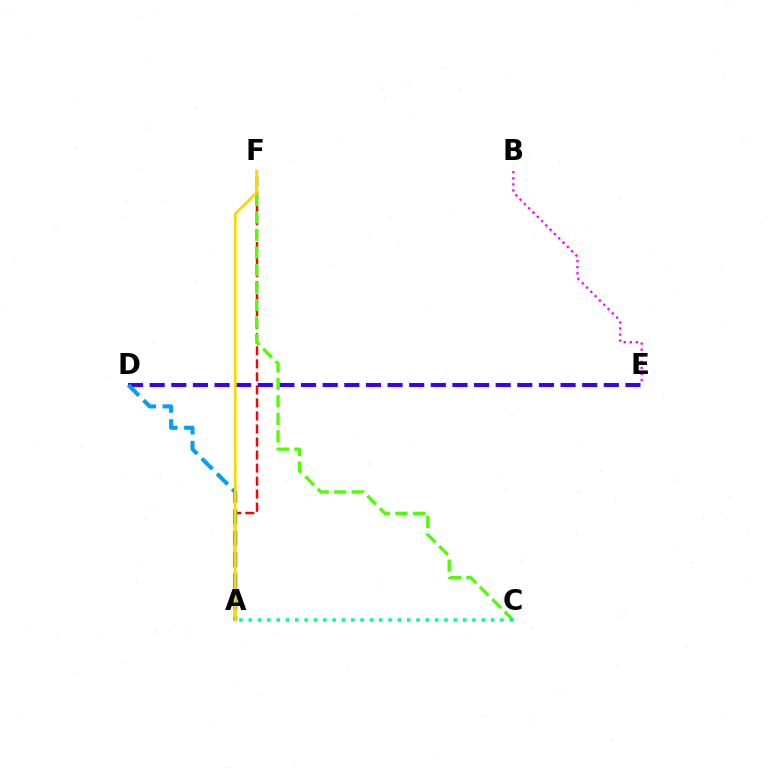{('D', 'E'): [{'color': '#3700ff', 'line_style': 'dashed', 'thickness': 2.94}], ('A', 'F'): [{'color': '#ff0000', 'line_style': 'dashed', 'thickness': 1.77}, {'color': '#ffd500', 'line_style': 'solid', 'thickness': 1.98}], ('A', 'D'): [{'color': '#009eff', 'line_style': 'dashed', 'thickness': 2.92}], ('C', 'F'): [{'color': '#4fff00', 'line_style': 'dashed', 'thickness': 2.38}], ('B', 'E'): [{'color': '#ff00ed', 'line_style': 'dotted', 'thickness': 1.65}], ('A', 'C'): [{'color': '#00ff86', 'line_style': 'dotted', 'thickness': 2.53}]}